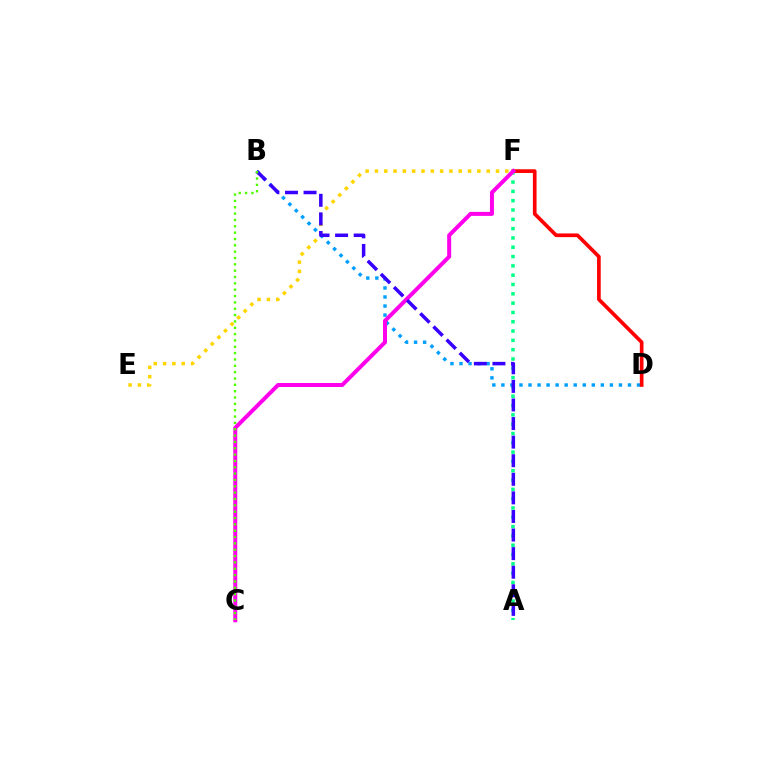{('A', 'F'): [{'color': '#00ff86', 'line_style': 'dotted', 'thickness': 2.53}], ('E', 'F'): [{'color': '#ffd500', 'line_style': 'dotted', 'thickness': 2.53}], ('B', 'D'): [{'color': '#009eff', 'line_style': 'dotted', 'thickness': 2.46}], ('D', 'F'): [{'color': '#ff0000', 'line_style': 'solid', 'thickness': 2.65}], ('C', 'F'): [{'color': '#ff00ed', 'line_style': 'solid', 'thickness': 2.87}], ('A', 'B'): [{'color': '#3700ff', 'line_style': 'dashed', 'thickness': 2.52}], ('B', 'C'): [{'color': '#4fff00', 'line_style': 'dotted', 'thickness': 1.72}]}